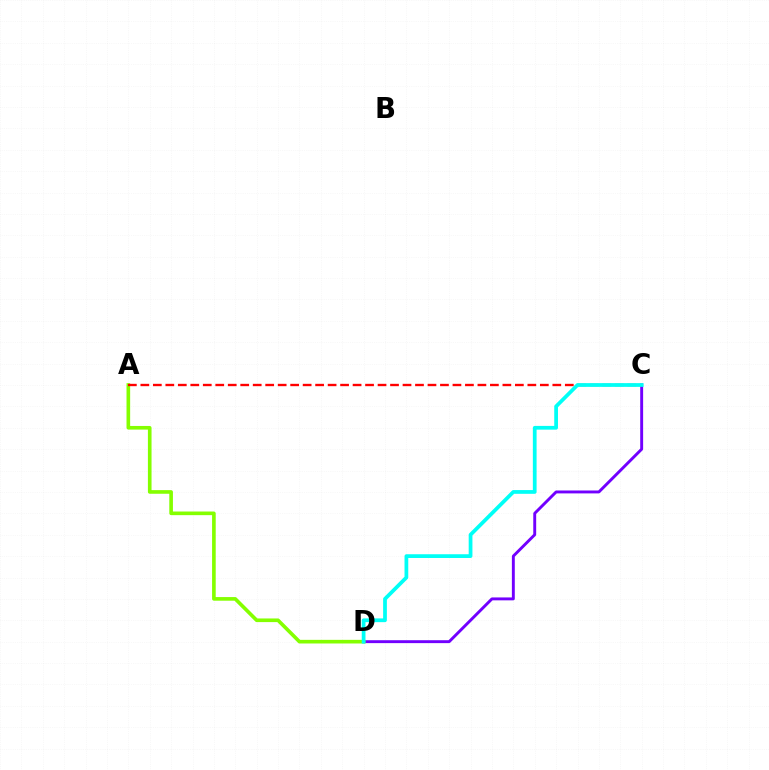{('C', 'D'): [{'color': '#7200ff', 'line_style': 'solid', 'thickness': 2.1}, {'color': '#00fff6', 'line_style': 'solid', 'thickness': 2.7}], ('A', 'D'): [{'color': '#84ff00', 'line_style': 'solid', 'thickness': 2.62}], ('A', 'C'): [{'color': '#ff0000', 'line_style': 'dashed', 'thickness': 1.7}]}